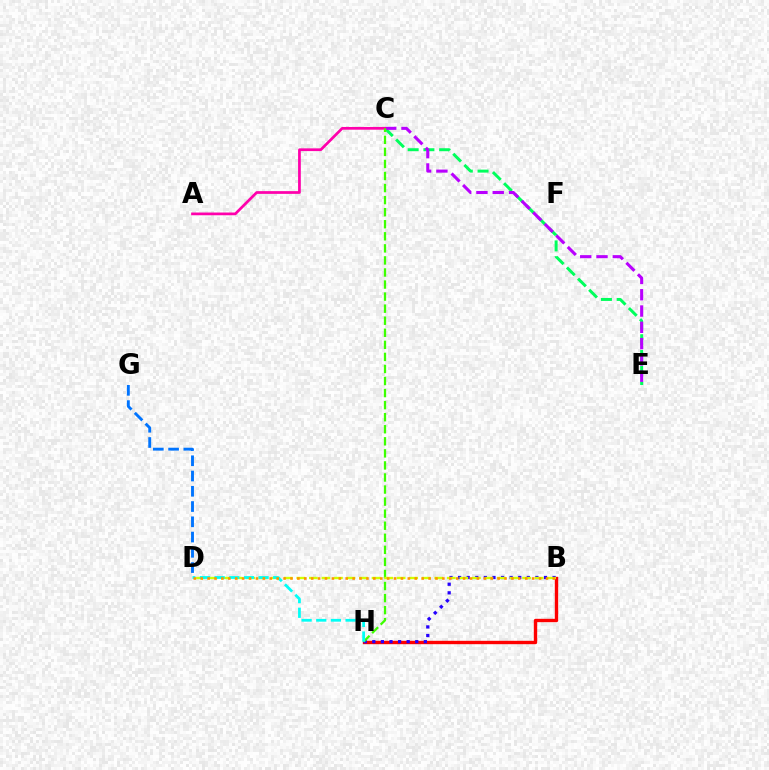{('B', 'H'): [{'color': '#ff0000', 'line_style': 'solid', 'thickness': 2.43}, {'color': '#2500ff', 'line_style': 'dotted', 'thickness': 2.33}], ('C', 'E'): [{'color': '#00ff5c', 'line_style': 'dashed', 'thickness': 2.14}, {'color': '#b900ff', 'line_style': 'dashed', 'thickness': 2.21}], ('A', 'C'): [{'color': '#ff00ac', 'line_style': 'solid', 'thickness': 1.97}], ('C', 'H'): [{'color': '#3dff00', 'line_style': 'dashed', 'thickness': 1.64}], ('B', 'D'): [{'color': '#d1ff00', 'line_style': 'dashed', 'thickness': 1.7}, {'color': '#ff9400', 'line_style': 'dotted', 'thickness': 1.88}], ('D', 'G'): [{'color': '#0074ff', 'line_style': 'dashed', 'thickness': 2.07}], ('D', 'H'): [{'color': '#00fff6', 'line_style': 'dashed', 'thickness': 1.99}]}